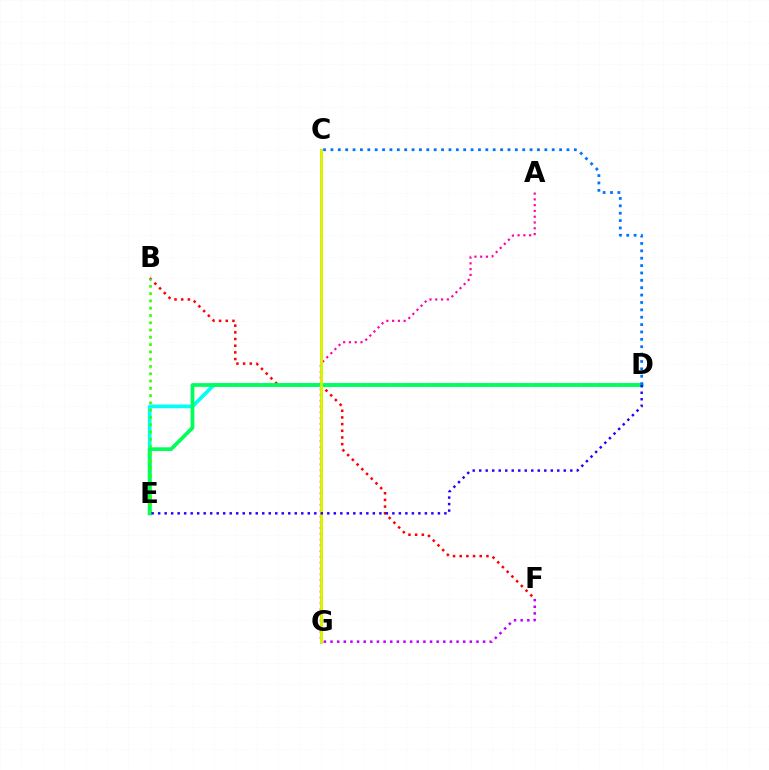{('A', 'G'): [{'color': '#ff00ac', 'line_style': 'dotted', 'thickness': 1.57}], ('D', 'E'): [{'color': '#00fff6', 'line_style': 'solid', 'thickness': 2.67}, {'color': '#00ff5c', 'line_style': 'solid', 'thickness': 2.7}, {'color': '#2500ff', 'line_style': 'dotted', 'thickness': 1.77}], ('C', 'G'): [{'color': '#ff9400', 'line_style': 'solid', 'thickness': 1.94}, {'color': '#d1ff00', 'line_style': 'solid', 'thickness': 1.81}], ('B', 'F'): [{'color': '#ff0000', 'line_style': 'dotted', 'thickness': 1.81}], ('C', 'D'): [{'color': '#0074ff', 'line_style': 'dotted', 'thickness': 2.0}], ('B', 'E'): [{'color': '#3dff00', 'line_style': 'dotted', 'thickness': 1.98}], ('F', 'G'): [{'color': '#b900ff', 'line_style': 'dotted', 'thickness': 1.8}]}